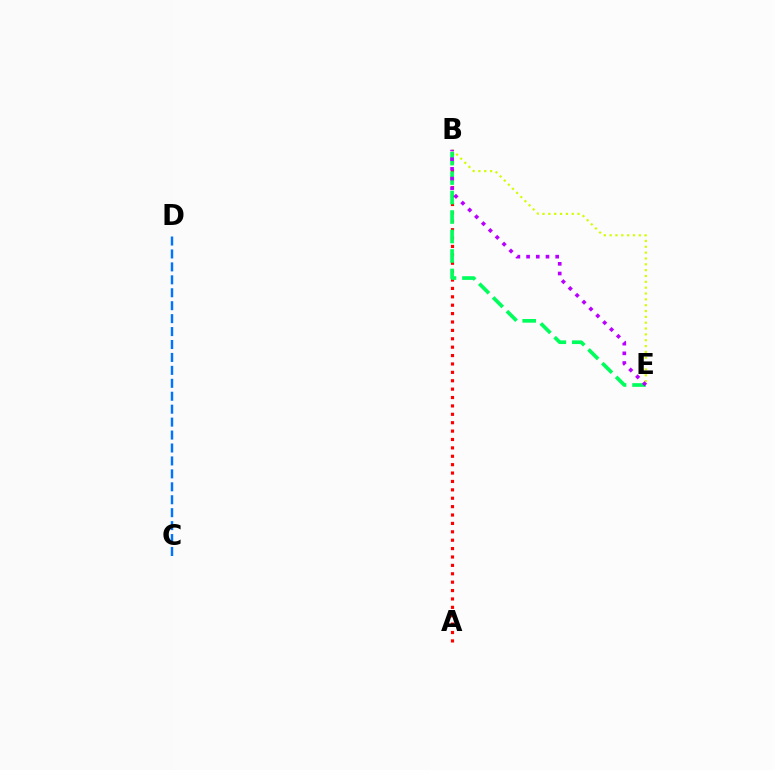{('B', 'E'): [{'color': '#d1ff00', 'line_style': 'dotted', 'thickness': 1.59}, {'color': '#00ff5c', 'line_style': 'dashed', 'thickness': 2.65}, {'color': '#b900ff', 'line_style': 'dotted', 'thickness': 2.64}], ('A', 'B'): [{'color': '#ff0000', 'line_style': 'dotted', 'thickness': 2.28}], ('C', 'D'): [{'color': '#0074ff', 'line_style': 'dashed', 'thickness': 1.76}]}